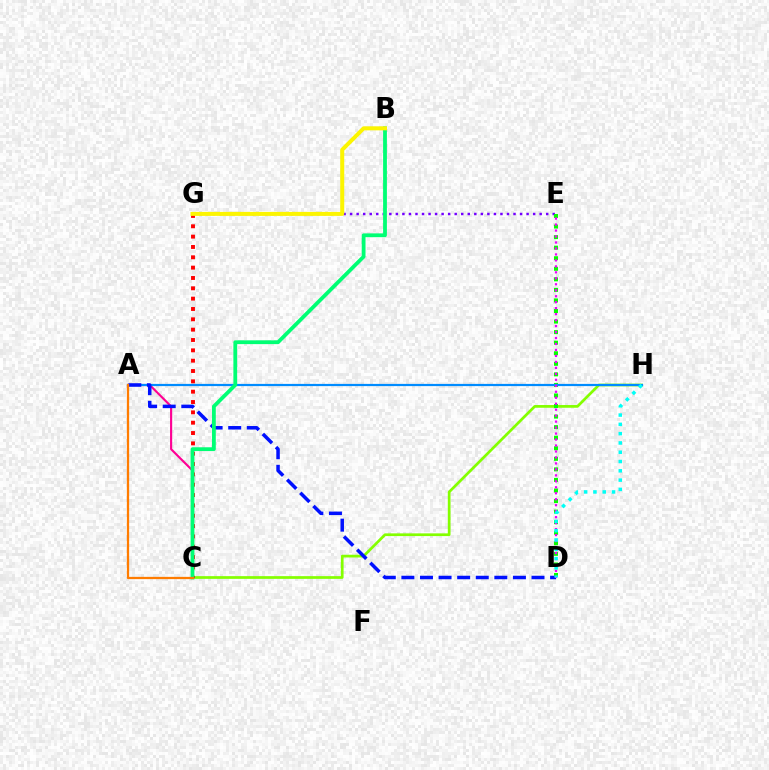{('A', 'C'): [{'color': '#ff0094', 'line_style': 'solid', 'thickness': 1.54}, {'color': '#ff7c00', 'line_style': 'solid', 'thickness': 1.63}], ('C', 'H'): [{'color': '#84ff00', 'line_style': 'solid', 'thickness': 1.96}], ('E', 'G'): [{'color': '#7200ff', 'line_style': 'dotted', 'thickness': 1.78}], ('D', 'E'): [{'color': '#08ff00', 'line_style': 'dotted', 'thickness': 2.87}, {'color': '#ee00ff', 'line_style': 'dotted', 'thickness': 1.62}], ('C', 'G'): [{'color': '#ff0000', 'line_style': 'dotted', 'thickness': 2.81}], ('A', 'H'): [{'color': '#008cff', 'line_style': 'solid', 'thickness': 1.59}], ('A', 'D'): [{'color': '#0010ff', 'line_style': 'dashed', 'thickness': 2.53}], ('B', 'C'): [{'color': '#00ff74', 'line_style': 'solid', 'thickness': 2.73}], ('D', 'H'): [{'color': '#00fff6', 'line_style': 'dotted', 'thickness': 2.52}], ('B', 'G'): [{'color': '#fcf500', 'line_style': 'solid', 'thickness': 2.89}]}